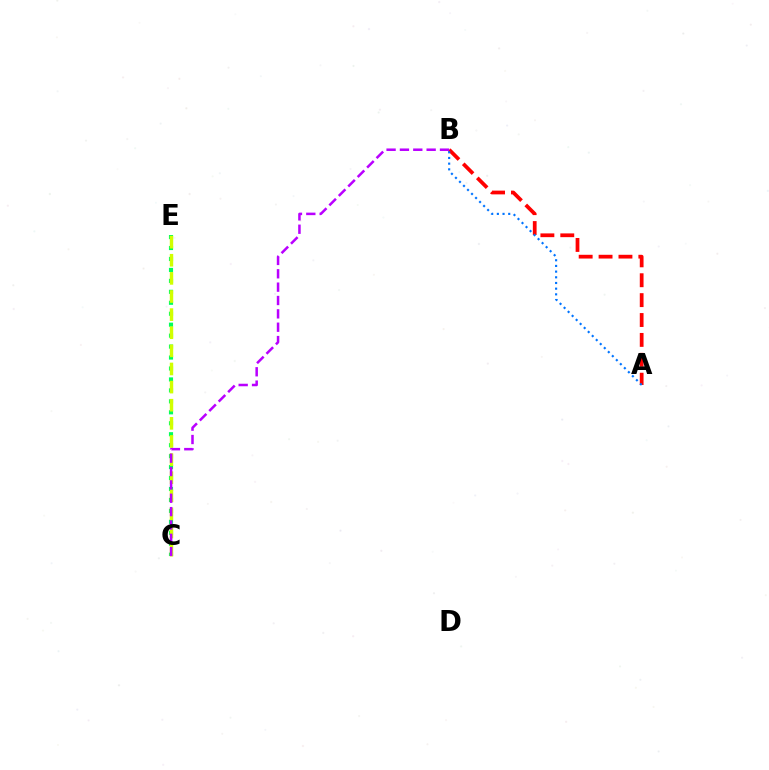{('C', 'E'): [{'color': '#00ff5c', 'line_style': 'dotted', 'thickness': 2.98}, {'color': '#d1ff00', 'line_style': 'dashed', 'thickness': 2.46}], ('A', 'B'): [{'color': '#ff0000', 'line_style': 'dashed', 'thickness': 2.7}, {'color': '#0074ff', 'line_style': 'dotted', 'thickness': 1.54}], ('B', 'C'): [{'color': '#b900ff', 'line_style': 'dashed', 'thickness': 1.81}]}